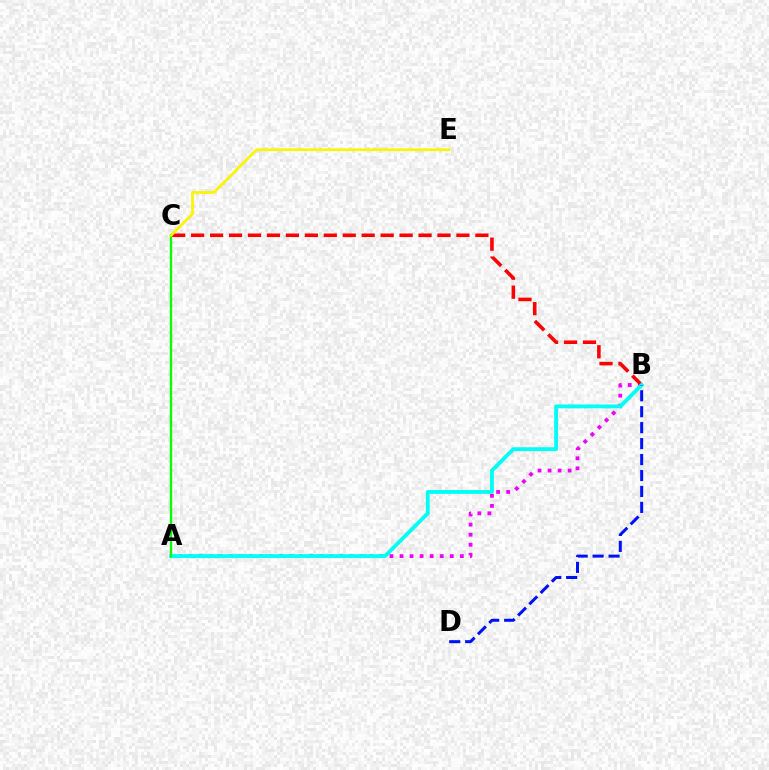{('A', 'B'): [{'color': '#ee00ff', 'line_style': 'dotted', 'thickness': 2.73}, {'color': '#00fff6', 'line_style': 'solid', 'thickness': 2.77}], ('B', 'C'): [{'color': '#ff0000', 'line_style': 'dashed', 'thickness': 2.57}], ('A', 'C'): [{'color': '#08ff00', 'line_style': 'solid', 'thickness': 1.71}], ('B', 'D'): [{'color': '#0010ff', 'line_style': 'dashed', 'thickness': 2.17}], ('C', 'E'): [{'color': '#fcf500', 'line_style': 'solid', 'thickness': 1.99}]}